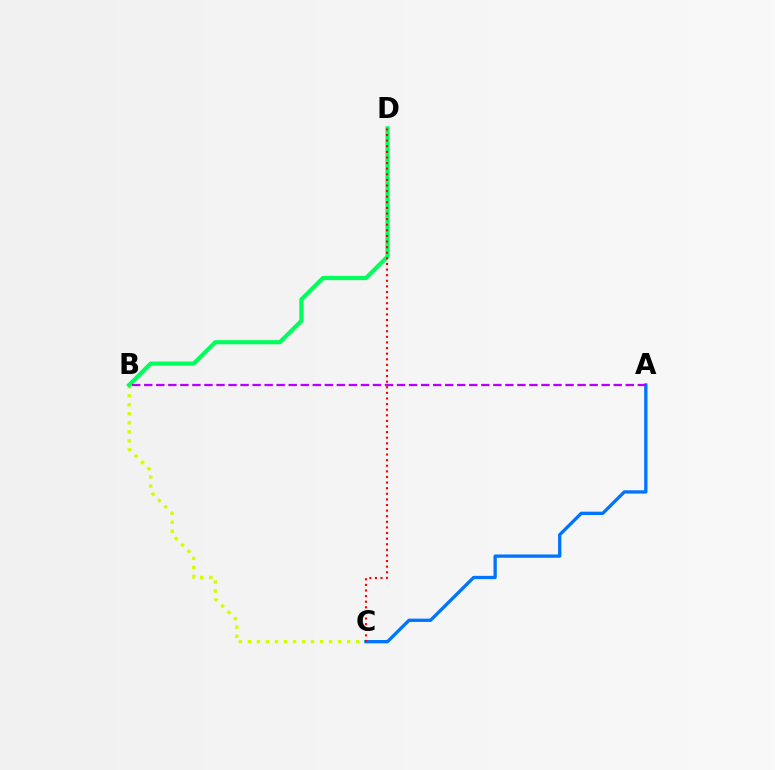{('B', 'C'): [{'color': '#d1ff00', 'line_style': 'dotted', 'thickness': 2.45}], ('B', 'D'): [{'color': '#00ff5c', 'line_style': 'solid', 'thickness': 3.0}], ('A', 'C'): [{'color': '#0074ff', 'line_style': 'solid', 'thickness': 2.38}], ('C', 'D'): [{'color': '#ff0000', 'line_style': 'dotted', 'thickness': 1.52}], ('A', 'B'): [{'color': '#b900ff', 'line_style': 'dashed', 'thickness': 1.64}]}